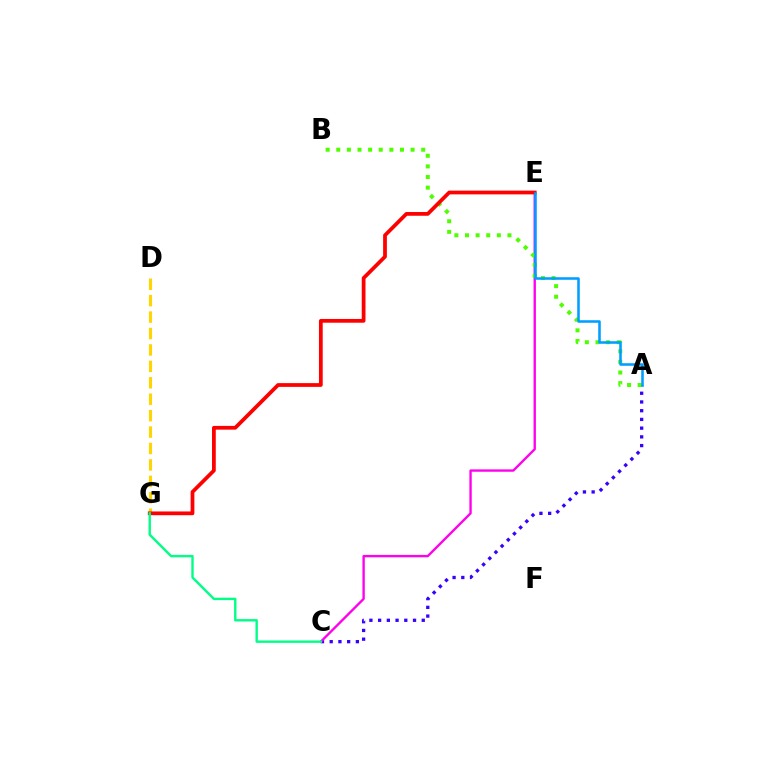{('A', 'C'): [{'color': '#3700ff', 'line_style': 'dotted', 'thickness': 2.37}], ('C', 'E'): [{'color': '#ff00ed', 'line_style': 'solid', 'thickness': 1.7}], ('A', 'B'): [{'color': '#4fff00', 'line_style': 'dotted', 'thickness': 2.89}], ('D', 'G'): [{'color': '#ffd500', 'line_style': 'dashed', 'thickness': 2.23}], ('E', 'G'): [{'color': '#ff0000', 'line_style': 'solid', 'thickness': 2.7}], ('C', 'G'): [{'color': '#00ff86', 'line_style': 'solid', 'thickness': 1.72}], ('A', 'E'): [{'color': '#009eff', 'line_style': 'solid', 'thickness': 1.84}]}